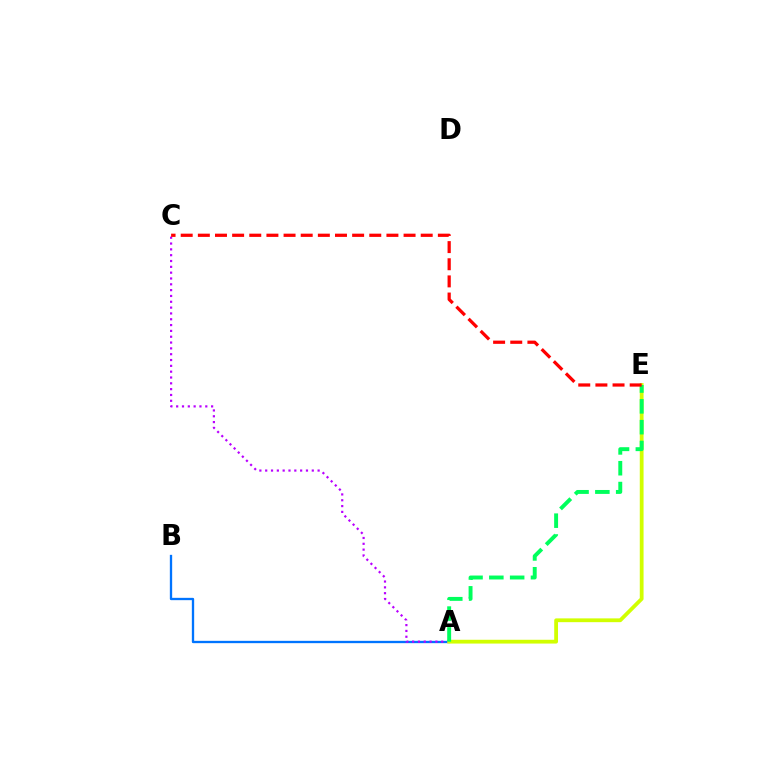{('A', 'B'): [{'color': '#0074ff', 'line_style': 'solid', 'thickness': 1.67}], ('A', 'C'): [{'color': '#b900ff', 'line_style': 'dotted', 'thickness': 1.58}], ('A', 'E'): [{'color': '#d1ff00', 'line_style': 'solid', 'thickness': 2.73}, {'color': '#00ff5c', 'line_style': 'dashed', 'thickness': 2.83}], ('C', 'E'): [{'color': '#ff0000', 'line_style': 'dashed', 'thickness': 2.33}]}